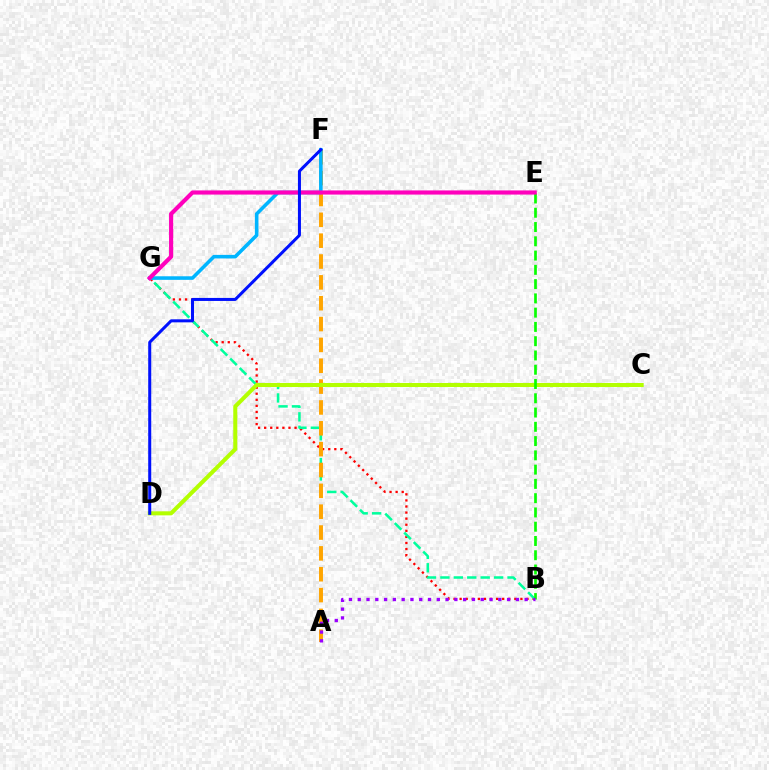{('B', 'G'): [{'color': '#ff0000', 'line_style': 'dotted', 'thickness': 1.65}, {'color': '#00ff9d', 'line_style': 'dashed', 'thickness': 1.82}], ('A', 'F'): [{'color': '#ffa500', 'line_style': 'dashed', 'thickness': 2.83}], ('F', 'G'): [{'color': '#00b5ff', 'line_style': 'solid', 'thickness': 2.57}], ('C', 'D'): [{'color': '#b3ff00', 'line_style': 'solid', 'thickness': 2.91}], ('B', 'E'): [{'color': '#08ff00', 'line_style': 'dashed', 'thickness': 1.94}], ('E', 'G'): [{'color': '#ff00bd', 'line_style': 'solid', 'thickness': 2.99}], ('A', 'B'): [{'color': '#9b00ff', 'line_style': 'dotted', 'thickness': 2.39}], ('D', 'F'): [{'color': '#0010ff', 'line_style': 'solid', 'thickness': 2.17}]}